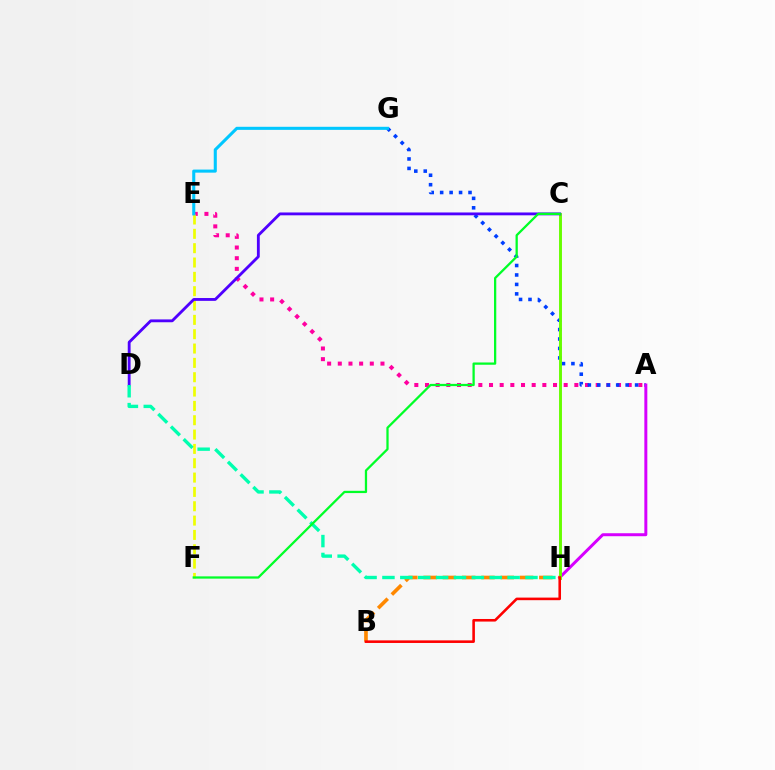{('A', 'E'): [{'color': '#ff00a0', 'line_style': 'dotted', 'thickness': 2.9}], ('A', 'G'): [{'color': '#003fff', 'line_style': 'dotted', 'thickness': 2.57}], ('A', 'H'): [{'color': '#d600ff', 'line_style': 'solid', 'thickness': 2.15}], ('B', 'H'): [{'color': '#ff8800', 'line_style': 'dashed', 'thickness': 2.62}, {'color': '#ff0000', 'line_style': 'solid', 'thickness': 1.86}], ('C', 'H'): [{'color': '#66ff00', 'line_style': 'solid', 'thickness': 2.1}], ('E', 'F'): [{'color': '#eeff00', 'line_style': 'dashed', 'thickness': 1.95}], ('C', 'D'): [{'color': '#4f00ff', 'line_style': 'solid', 'thickness': 2.04}], ('E', 'G'): [{'color': '#00c7ff', 'line_style': 'solid', 'thickness': 2.21}], ('D', 'H'): [{'color': '#00ffaf', 'line_style': 'dashed', 'thickness': 2.43}], ('C', 'F'): [{'color': '#00ff27', 'line_style': 'solid', 'thickness': 1.63}]}